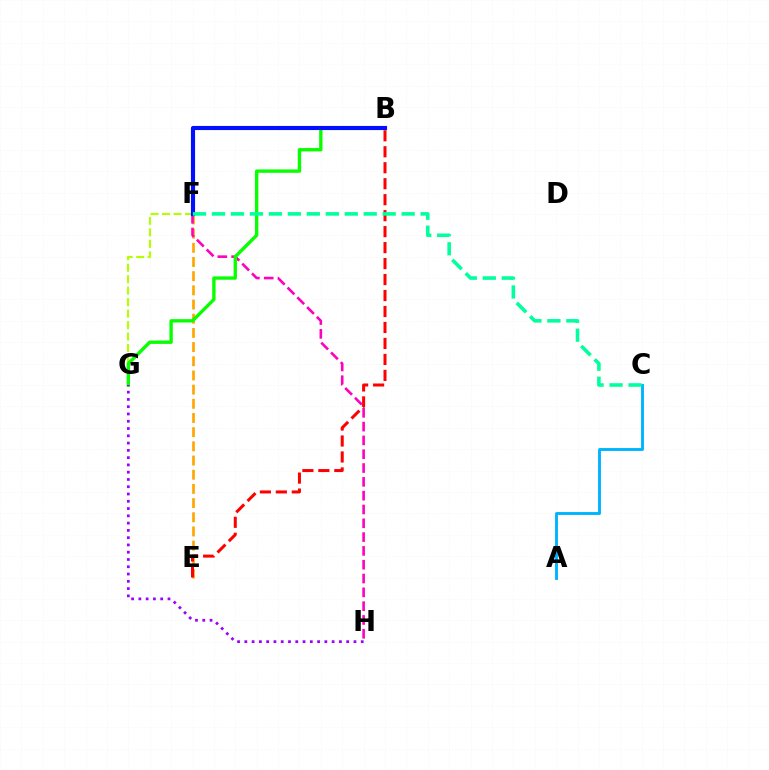{('E', 'F'): [{'color': '#ffa500', 'line_style': 'dashed', 'thickness': 1.93}], ('F', 'H'): [{'color': '#ff00bd', 'line_style': 'dashed', 'thickness': 1.88}], ('F', 'G'): [{'color': '#b3ff00', 'line_style': 'dashed', 'thickness': 1.56}], ('B', 'G'): [{'color': '#08ff00', 'line_style': 'solid', 'thickness': 2.41}], ('G', 'H'): [{'color': '#9b00ff', 'line_style': 'dotted', 'thickness': 1.98}], ('B', 'F'): [{'color': '#0010ff', 'line_style': 'solid', 'thickness': 2.98}], ('B', 'E'): [{'color': '#ff0000', 'line_style': 'dashed', 'thickness': 2.17}], ('A', 'C'): [{'color': '#00b5ff', 'line_style': 'solid', 'thickness': 2.1}], ('C', 'F'): [{'color': '#00ff9d', 'line_style': 'dashed', 'thickness': 2.58}]}